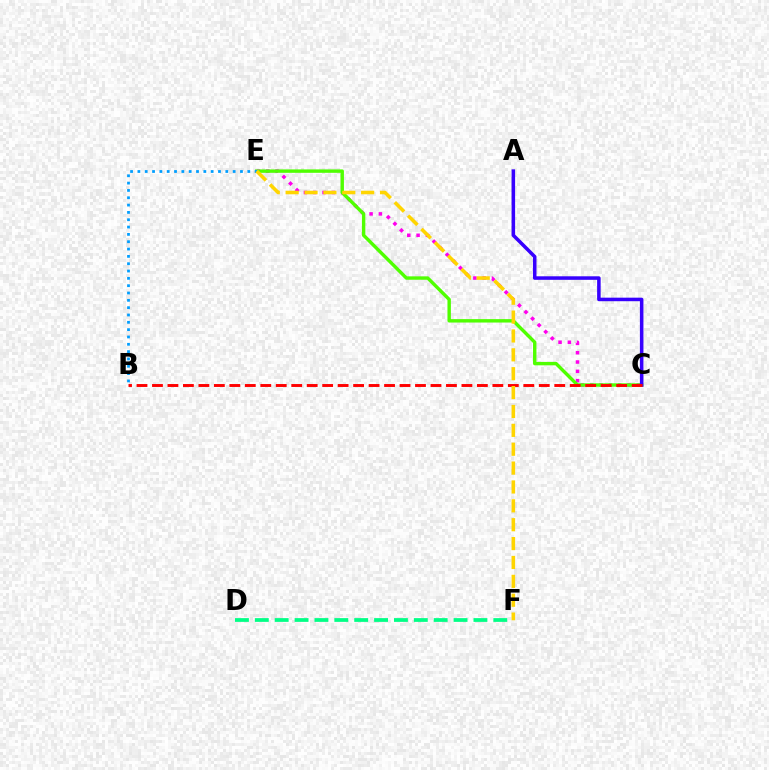{('C', 'E'): [{'color': '#ff00ed', 'line_style': 'dotted', 'thickness': 2.53}, {'color': '#4fff00', 'line_style': 'solid', 'thickness': 2.46}], ('D', 'F'): [{'color': '#00ff86', 'line_style': 'dashed', 'thickness': 2.7}], ('B', 'E'): [{'color': '#009eff', 'line_style': 'dotted', 'thickness': 1.99}], ('A', 'C'): [{'color': '#3700ff', 'line_style': 'solid', 'thickness': 2.54}], ('B', 'C'): [{'color': '#ff0000', 'line_style': 'dashed', 'thickness': 2.1}], ('E', 'F'): [{'color': '#ffd500', 'line_style': 'dashed', 'thickness': 2.56}]}